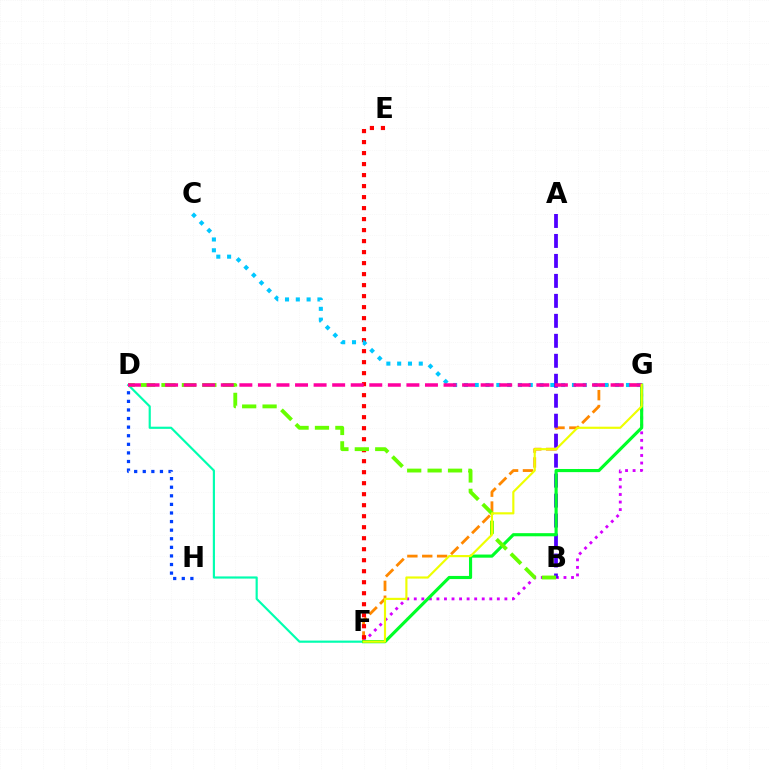{('F', 'G'): [{'color': '#ff8800', 'line_style': 'dashed', 'thickness': 2.02}, {'color': '#d600ff', 'line_style': 'dotted', 'thickness': 2.05}, {'color': '#00ff27', 'line_style': 'solid', 'thickness': 2.26}, {'color': '#eeff00', 'line_style': 'solid', 'thickness': 1.55}], ('E', 'F'): [{'color': '#ff0000', 'line_style': 'dotted', 'thickness': 2.99}], ('D', 'H'): [{'color': '#003fff', 'line_style': 'dotted', 'thickness': 2.33}], ('C', 'G'): [{'color': '#00c7ff', 'line_style': 'dotted', 'thickness': 2.94}], ('A', 'B'): [{'color': '#4f00ff', 'line_style': 'dashed', 'thickness': 2.71}], ('D', 'F'): [{'color': '#00ffaf', 'line_style': 'solid', 'thickness': 1.56}], ('B', 'D'): [{'color': '#66ff00', 'line_style': 'dashed', 'thickness': 2.77}], ('D', 'G'): [{'color': '#ff00a0', 'line_style': 'dashed', 'thickness': 2.52}]}